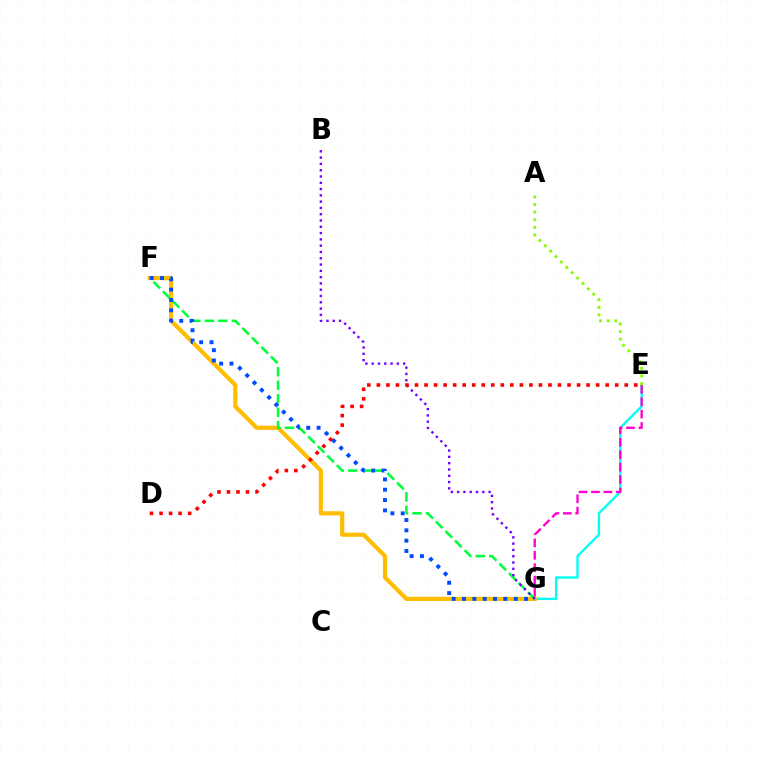{('E', 'G'): [{'color': '#00fff6', 'line_style': 'solid', 'thickness': 1.69}, {'color': '#ff00cf', 'line_style': 'dashed', 'thickness': 1.68}], ('F', 'G'): [{'color': '#ffbd00', 'line_style': 'solid', 'thickness': 3.0}, {'color': '#00ff39', 'line_style': 'dashed', 'thickness': 1.83}, {'color': '#004bff', 'line_style': 'dotted', 'thickness': 2.81}], ('B', 'G'): [{'color': '#7200ff', 'line_style': 'dotted', 'thickness': 1.71}], ('D', 'E'): [{'color': '#ff0000', 'line_style': 'dotted', 'thickness': 2.59}], ('A', 'E'): [{'color': '#84ff00', 'line_style': 'dotted', 'thickness': 2.07}]}